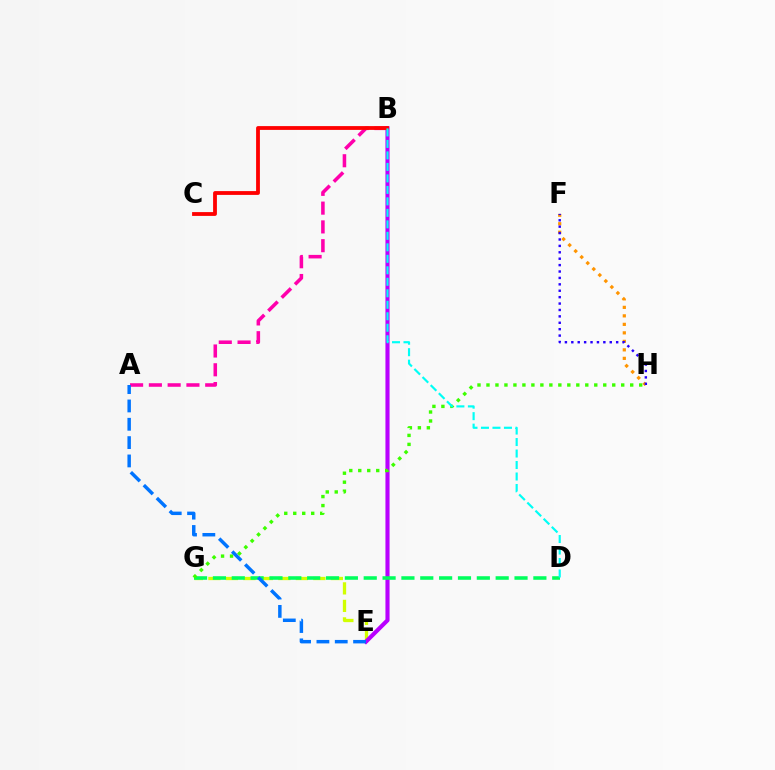{('E', 'G'): [{'color': '#d1ff00', 'line_style': 'dashed', 'thickness': 2.38}], ('F', 'H'): [{'color': '#ff9400', 'line_style': 'dotted', 'thickness': 2.31}, {'color': '#2500ff', 'line_style': 'dotted', 'thickness': 1.74}], ('B', 'E'): [{'color': '#b900ff', 'line_style': 'solid', 'thickness': 2.96}], ('D', 'G'): [{'color': '#00ff5c', 'line_style': 'dashed', 'thickness': 2.56}], ('G', 'H'): [{'color': '#3dff00', 'line_style': 'dotted', 'thickness': 2.44}], ('A', 'B'): [{'color': '#ff00ac', 'line_style': 'dashed', 'thickness': 2.55}], ('B', 'C'): [{'color': '#ff0000', 'line_style': 'solid', 'thickness': 2.74}], ('A', 'E'): [{'color': '#0074ff', 'line_style': 'dashed', 'thickness': 2.49}], ('B', 'D'): [{'color': '#00fff6', 'line_style': 'dashed', 'thickness': 1.56}]}